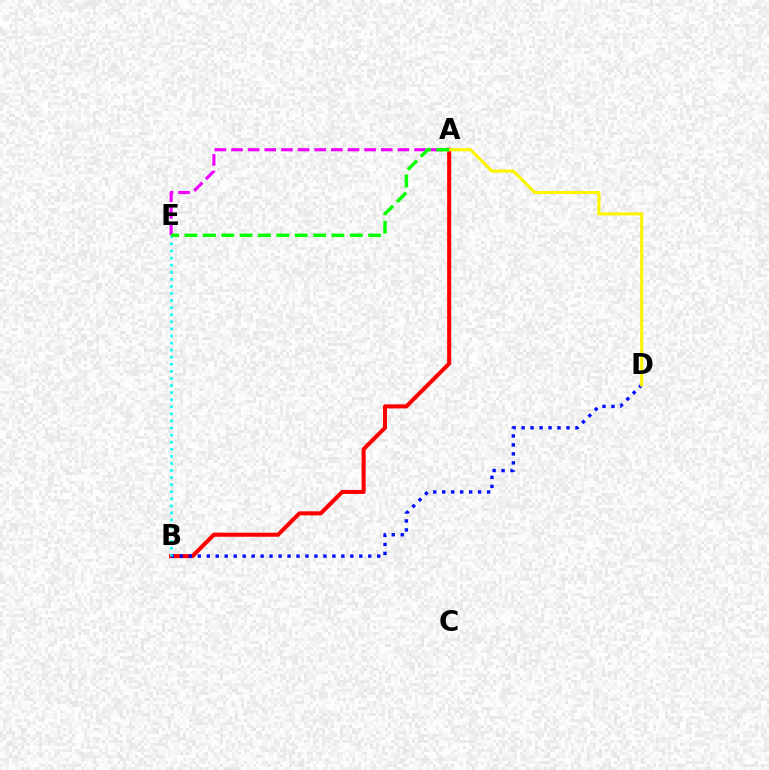{('A', 'B'): [{'color': '#ff0000', 'line_style': 'solid', 'thickness': 2.91}], ('A', 'E'): [{'color': '#ee00ff', 'line_style': 'dashed', 'thickness': 2.26}, {'color': '#08ff00', 'line_style': 'dashed', 'thickness': 2.5}], ('B', 'D'): [{'color': '#0010ff', 'line_style': 'dotted', 'thickness': 2.44}], ('B', 'E'): [{'color': '#00fff6', 'line_style': 'dotted', 'thickness': 1.92}], ('A', 'D'): [{'color': '#fcf500', 'line_style': 'solid', 'thickness': 2.24}]}